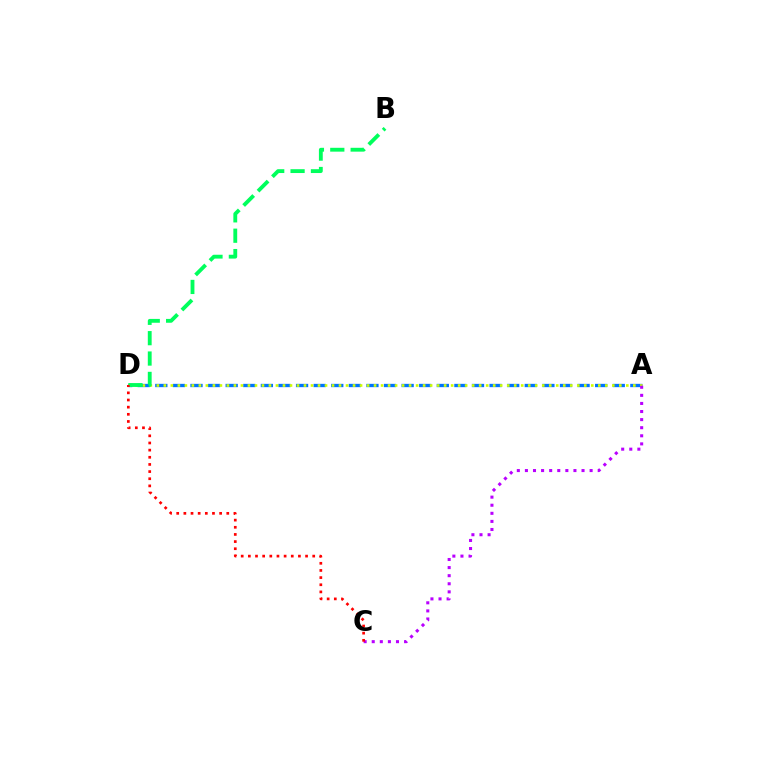{('A', 'D'): [{'color': '#0074ff', 'line_style': 'dashed', 'thickness': 2.39}, {'color': '#d1ff00', 'line_style': 'dotted', 'thickness': 1.9}], ('B', 'D'): [{'color': '#00ff5c', 'line_style': 'dashed', 'thickness': 2.77}], ('A', 'C'): [{'color': '#b900ff', 'line_style': 'dotted', 'thickness': 2.2}], ('C', 'D'): [{'color': '#ff0000', 'line_style': 'dotted', 'thickness': 1.94}]}